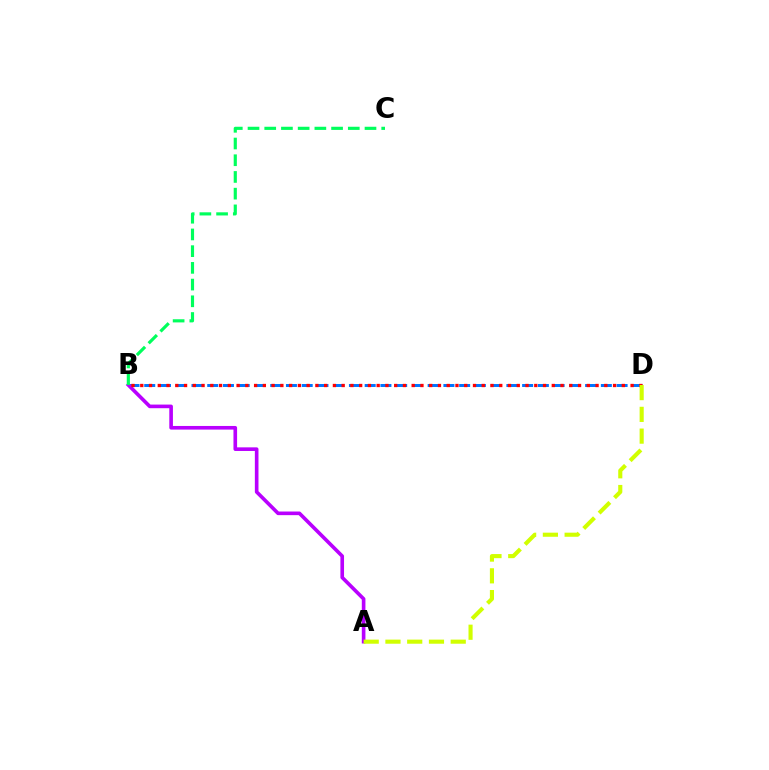{('B', 'D'): [{'color': '#0074ff', 'line_style': 'dashed', 'thickness': 2.14}, {'color': '#ff0000', 'line_style': 'dotted', 'thickness': 2.38}], ('A', 'B'): [{'color': '#b900ff', 'line_style': 'solid', 'thickness': 2.61}], ('A', 'D'): [{'color': '#d1ff00', 'line_style': 'dashed', 'thickness': 2.96}], ('B', 'C'): [{'color': '#00ff5c', 'line_style': 'dashed', 'thickness': 2.27}]}